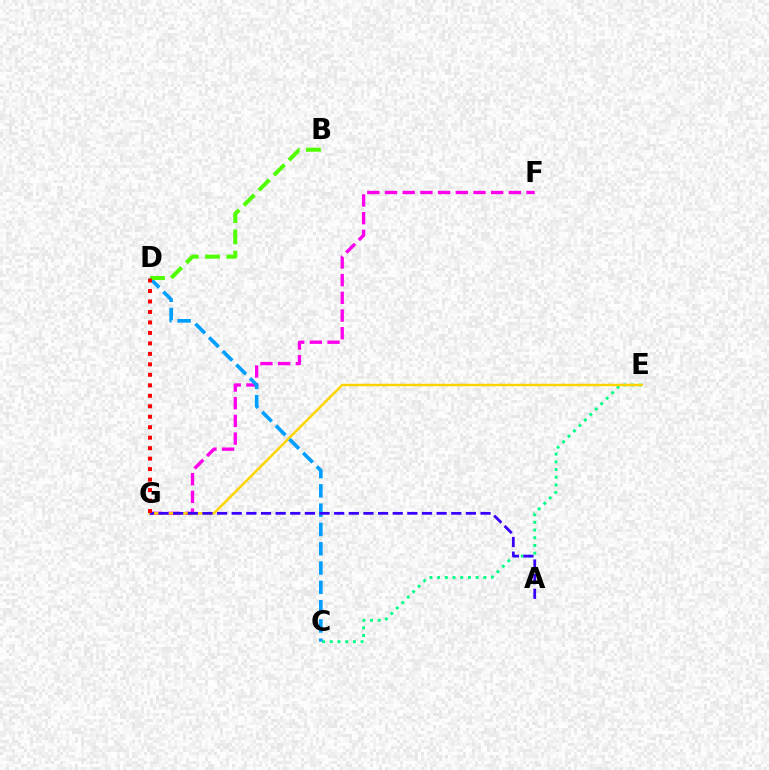{('F', 'G'): [{'color': '#ff00ed', 'line_style': 'dashed', 'thickness': 2.4}], ('C', 'E'): [{'color': '#00ff86', 'line_style': 'dotted', 'thickness': 2.09}], ('E', 'G'): [{'color': '#ffd500', 'line_style': 'solid', 'thickness': 1.8}], ('C', 'D'): [{'color': '#009eff', 'line_style': 'dashed', 'thickness': 2.62}], ('B', 'D'): [{'color': '#4fff00', 'line_style': 'dashed', 'thickness': 2.89}], ('A', 'G'): [{'color': '#3700ff', 'line_style': 'dashed', 'thickness': 1.99}], ('D', 'G'): [{'color': '#ff0000', 'line_style': 'dotted', 'thickness': 2.85}]}